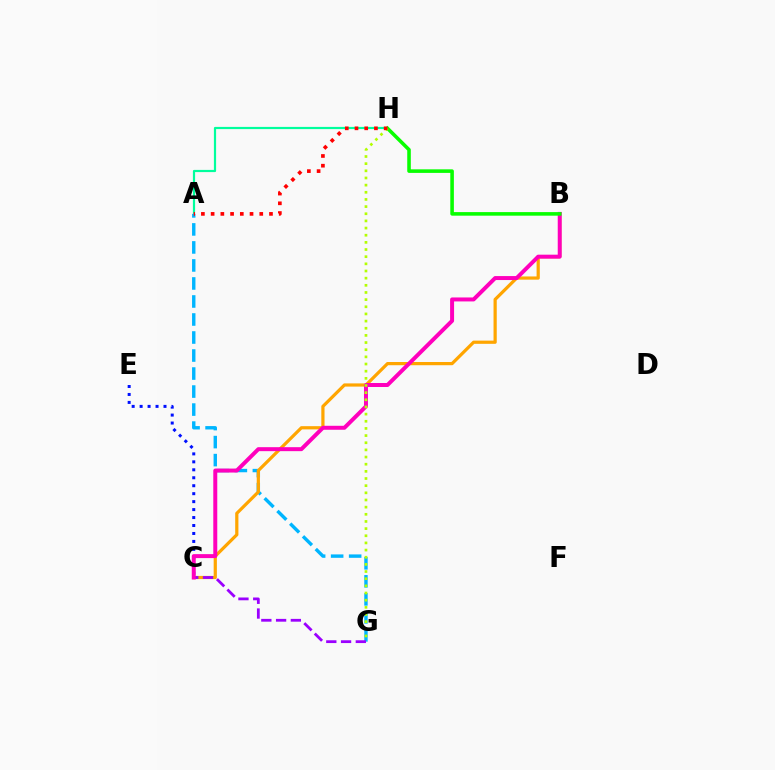{('C', 'E'): [{'color': '#0010ff', 'line_style': 'dotted', 'thickness': 2.16}], ('A', 'H'): [{'color': '#00ff9d', 'line_style': 'solid', 'thickness': 1.58}, {'color': '#ff0000', 'line_style': 'dotted', 'thickness': 2.64}], ('A', 'G'): [{'color': '#00b5ff', 'line_style': 'dashed', 'thickness': 2.45}], ('B', 'C'): [{'color': '#ffa500', 'line_style': 'solid', 'thickness': 2.31}, {'color': '#ff00bd', 'line_style': 'solid', 'thickness': 2.86}], ('C', 'G'): [{'color': '#9b00ff', 'line_style': 'dashed', 'thickness': 2.0}], ('B', 'H'): [{'color': '#08ff00', 'line_style': 'solid', 'thickness': 2.57}], ('G', 'H'): [{'color': '#b3ff00', 'line_style': 'dotted', 'thickness': 1.94}]}